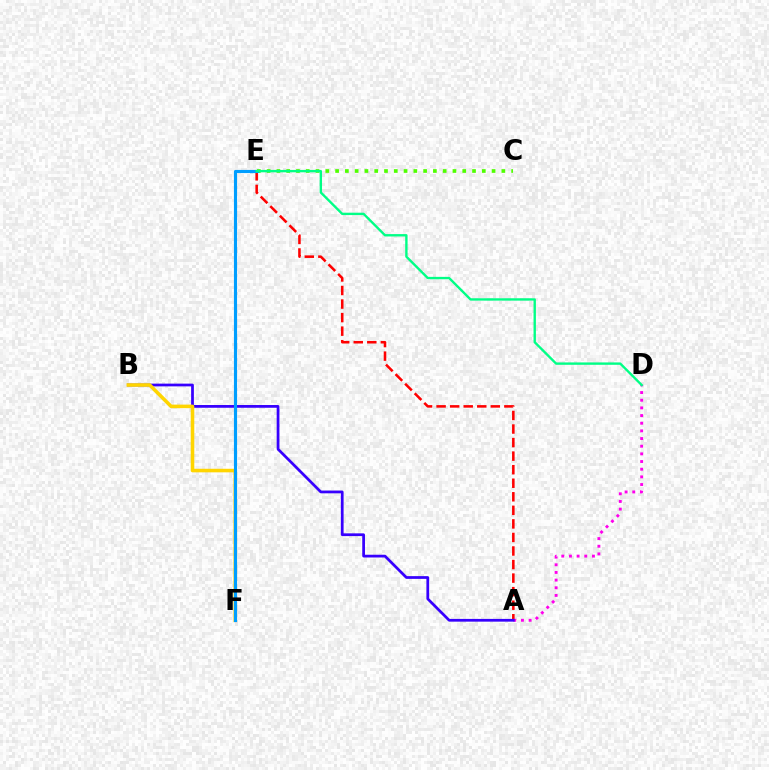{('A', 'E'): [{'color': '#ff0000', 'line_style': 'dashed', 'thickness': 1.84}], ('A', 'D'): [{'color': '#ff00ed', 'line_style': 'dotted', 'thickness': 2.08}], ('A', 'B'): [{'color': '#3700ff', 'line_style': 'solid', 'thickness': 1.98}], ('B', 'F'): [{'color': '#ffd500', 'line_style': 'solid', 'thickness': 2.56}], ('C', 'E'): [{'color': '#4fff00', 'line_style': 'dotted', 'thickness': 2.66}], ('E', 'F'): [{'color': '#009eff', 'line_style': 'solid', 'thickness': 2.26}], ('D', 'E'): [{'color': '#00ff86', 'line_style': 'solid', 'thickness': 1.71}]}